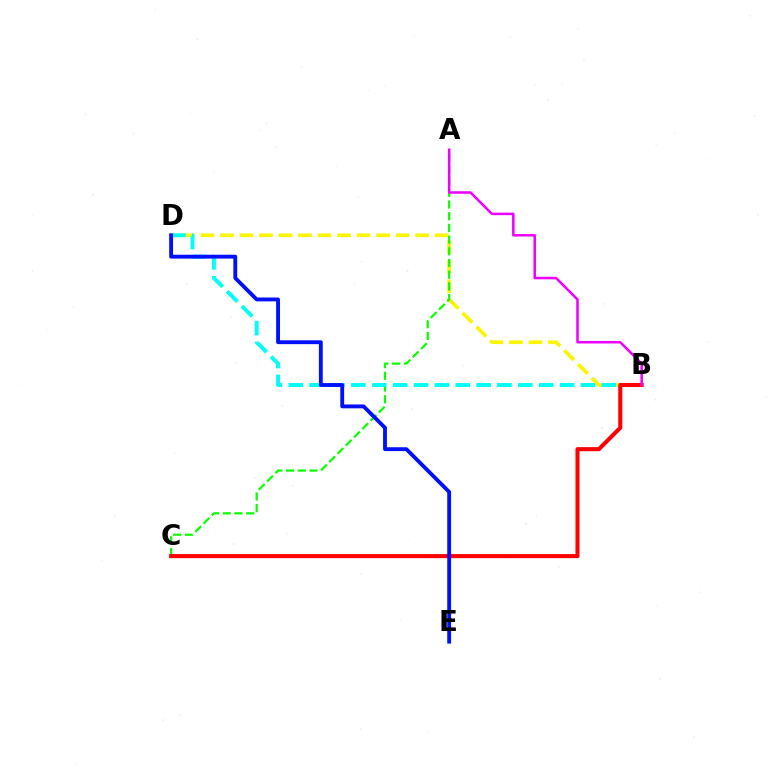{('B', 'D'): [{'color': '#fcf500', 'line_style': 'dashed', 'thickness': 2.65}, {'color': '#00fff6', 'line_style': 'dashed', 'thickness': 2.83}], ('A', 'C'): [{'color': '#08ff00', 'line_style': 'dashed', 'thickness': 1.59}], ('B', 'C'): [{'color': '#ff0000', 'line_style': 'solid', 'thickness': 2.93}], ('D', 'E'): [{'color': '#0010ff', 'line_style': 'solid', 'thickness': 2.77}], ('A', 'B'): [{'color': '#ee00ff', 'line_style': 'solid', 'thickness': 1.81}]}